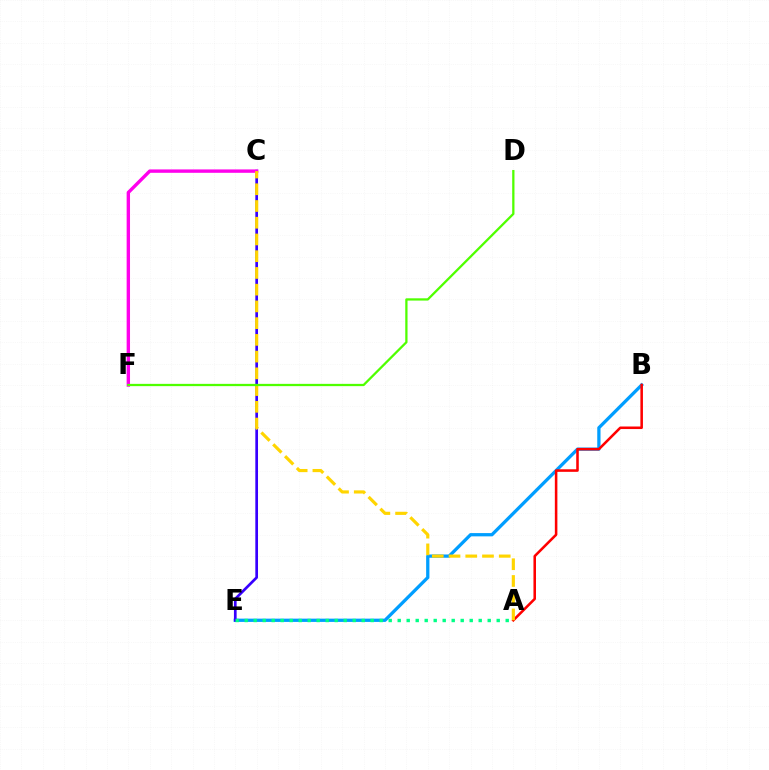{('B', 'E'): [{'color': '#009eff', 'line_style': 'solid', 'thickness': 2.36}], ('C', 'E'): [{'color': '#3700ff', 'line_style': 'solid', 'thickness': 1.94}], ('C', 'F'): [{'color': '#ff00ed', 'line_style': 'solid', 'thickness': 2.43}], ('A', 'B'): [{'color': '#ff0000', 'line_style': 'solid', 'thickness': 1.84}], ('A', 'C'): [{'color': '#ffd500', 'line_style': 'dashed', 'thickness': 2.27}], ('A', 'E'): [{'color': '#00ff86', 'line_style': 'dotted', 'thickness': 2.45}], ('D', 'F'): [{'color': '#4fff00', 'line_style': 'solid', 'thickness': 1.64}]}